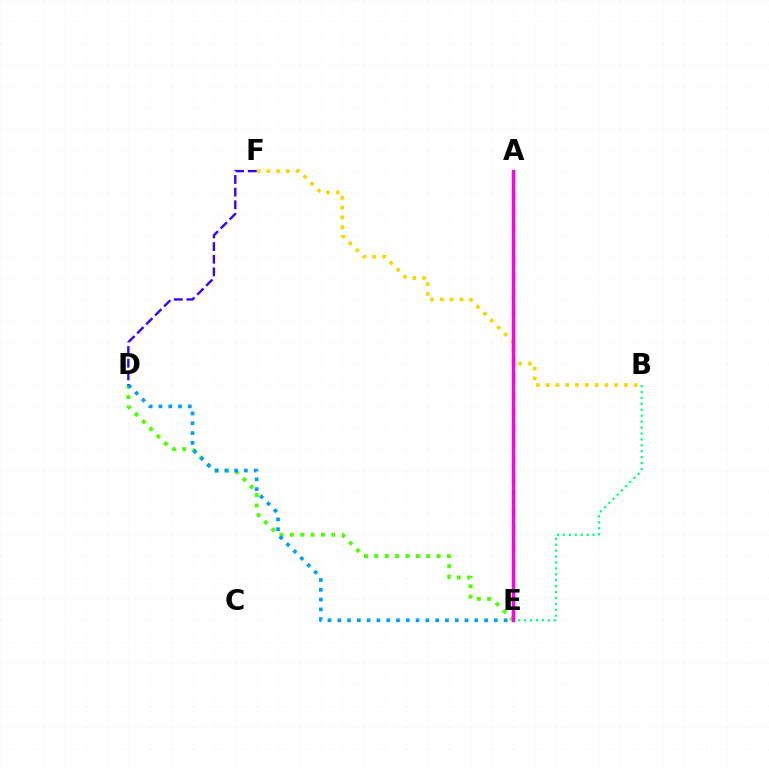{('A', 'E'): [{'color': '#ff0000', 'line_style': 'dashed', 'thickness': 2.28}, {'color': '#ff00ed', 'line_style': 'solid', 'thickness': 2.44}], ('B', 'E'): [{'color': '#00ff86', 'line_style': 'dotted', 'thickness': 1.61}], ('B', 'F'): [{'color': '#ffd500', 'line_style': 'dotted', 'thickness': 2.66}], ('D', 'E'): [{'color': '#4fff00', 'line_style': 'dotted', 'thickness': 2.82}, {'color': '#009eff', 'line_style': 'dotted', 'thickness': 2.66}], ('D', 'F'): [{'color': '#3700ff', 'line_style': 'dashed', 'thickness': 1.72}]}